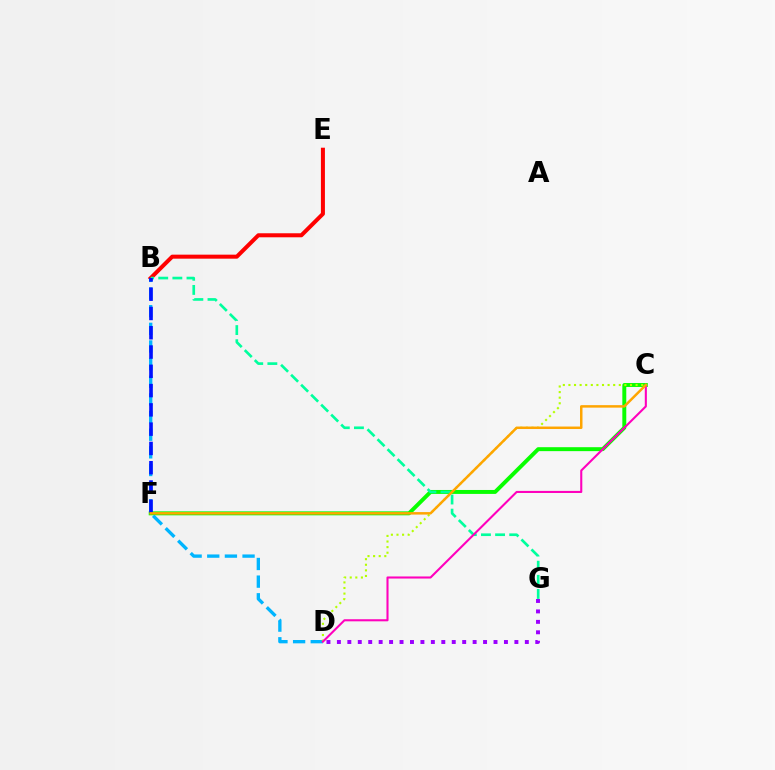{('B', 'E'): [{'color': '#ff0000', 'line_style': 'solid', 'thickness': 2.9}], ('C', 'F'): [{'color': '#08ff00', 'line_style': 'solid', 'thickness': 2.84}, {'color': '#ffa500', 'line_style': 'solid', 'thickness': 1.79}], ('B', 'D'): [{'color': '#00b5ff', 'line_style': 'dashed', 'thickness': 2.4}], ('C', 'D'): [{'color': '#b3ff00', 'line_style': 'dotted', 'thickness': 1.52}, {'color': '#ff00bd', 'line_style': 'solid', 'thickness': 1.5}], ('B', 'G'): [{'color': '#00ff9d', 'line_style': 'dashed', 'thickness': 1.92}], ('B', 'F'): [{'color': '#0010ff', 'line_style': 'dashed', 'thickness': 2.62}], ('D', 'G'): [{'color': '#9b00ff', 'line_style': 'dotted', 'thickness': 2.84}]}